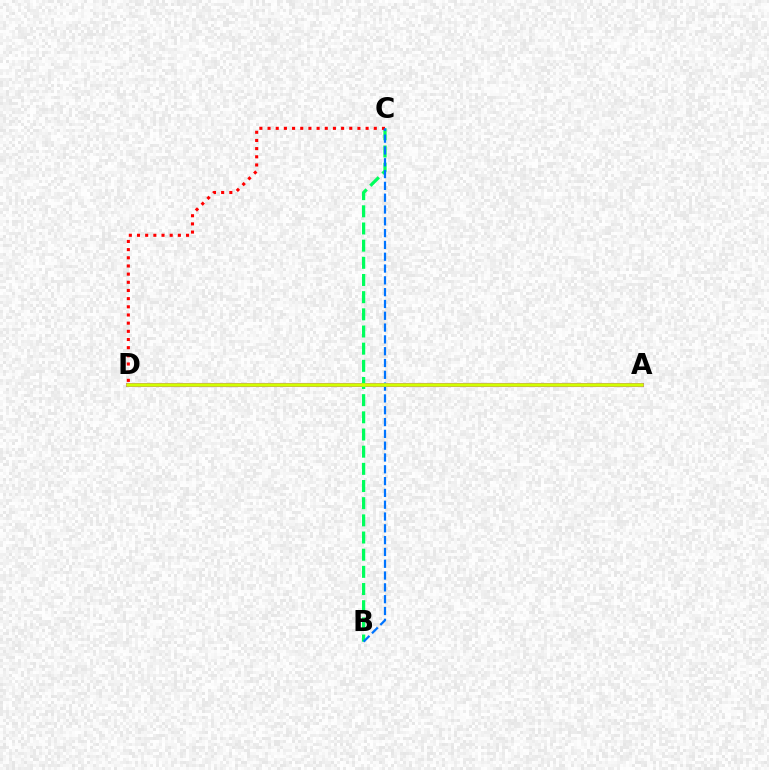{('A', 'D'): [{'color': '#b900ff', 'line_style': 'solid', 'thickness': 2.92}, {'color': '#d1ff00', 'line_style': 'solid', 'thickness': 2.57}], ('B', 'C'): [{'color': '#00ff5c', 'line_style': 'dashed', 'thickness': 2.33}, {'color': '#0074ff', 'line_style': 'dashed', 'thickness': 1.6}], ('C', 'D'): [{'color': '#ff0000', 'line_style': 'dotted', 'thickness': 2.22}]}